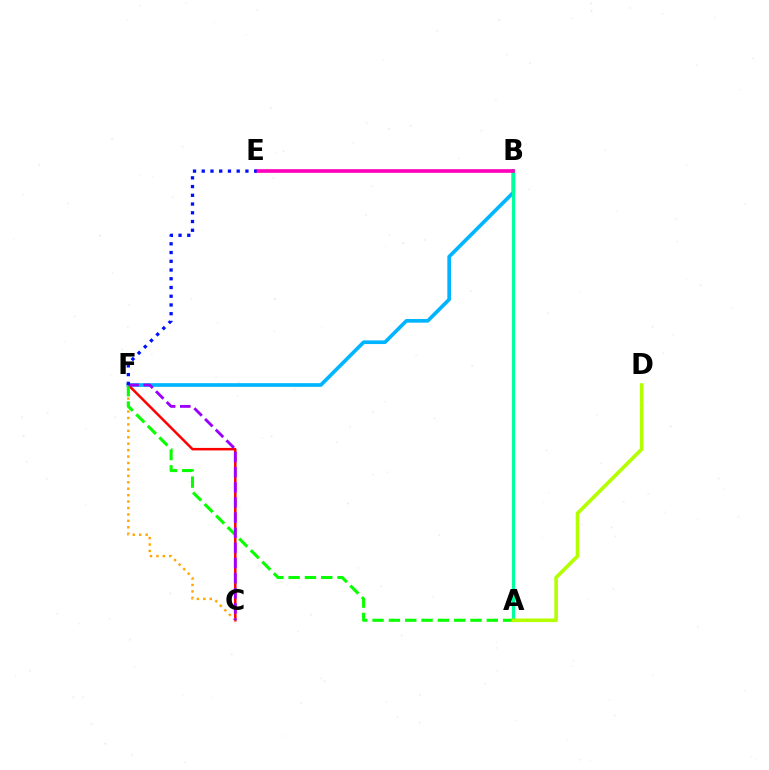{('B', 'F'): [{'color': '#00b5ff', 'line_style': 'solid', 'thickness': 2.64}], ('C', 'F'): [{'color': '#ff0000', 'line_style': 'solid', 'thickness': 1.81}, {'color': '#ffa500', 'line_style': 'dotted', 'thickness': 1.75}, {'color': '#9b00ff', 'line_style': 'dashed', 'thickness': 2.06}], ('A', 'B'): [{'color': '#00ff9d', 'line_style': 'solid', 'thickness': 2.29}], ('B', 'E'): [{'color': '#ff00bd', 'line_style': 'solid', 'thickness': 2.63}], ('A', 'F'): [{'color': '#08ff00', 'line_style': 'dashed', 'thickness': 2.22}], ('A', 'D'): [{'color': '#b3ff00', 'line_style': 'solid', 'thickness': 2.59}], ('E', 'F'): [{'color': '#0010ff', 'line_style': 'dotted', 'thickness': 2.37}]}